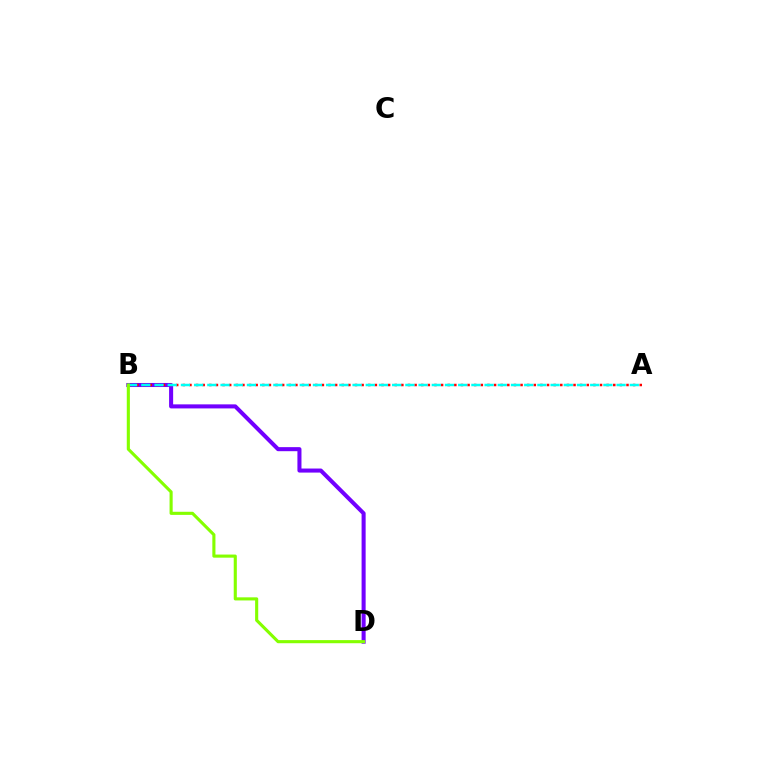{('B', 'D'): [{'color': '#7200ff', 'line_style': 'solid', 'thickness': 2.92}, {'color': '#84ff00', 'line_style': 'solid', 'thickness': 2.24}], ('A', 'B'): [{'color': '#ff0000', 'line_style': 'dotted', 'thickness': 1.8}, {'color': '#00fff6', 'line_style': 'dashed', 'thickness': 1.79}]}